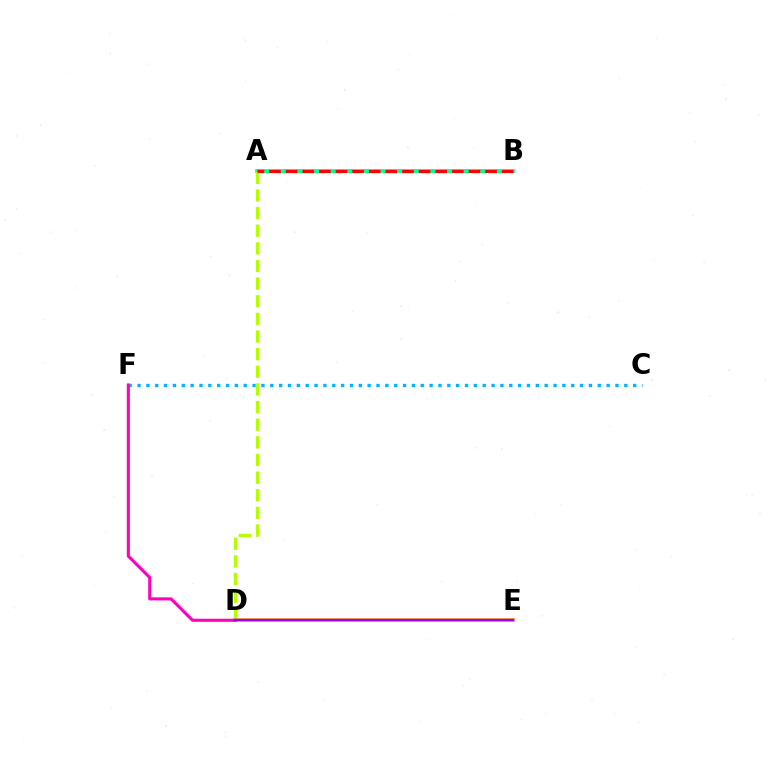{('C', 'F'): [{'color': '#00b5ff', 'line_style': 'dotted', 'thickness': 2.4}], ('D', 'E'): [{'color': '#ffa500', 'line_style': 'solid', 'thickness': 2.55}, {'color': '#9b00ff', 'line_style': 'solid', 'thickness': 1.74}], ('A', 'B'): [{'color': '#08ff00', 'line_style': 'dashed', 'thickness': 2.45}, {'color': '#0010ff', 'line_style': 'dashed', 'thickness': 1.77}, {'color': '#00ff9d', 'line_style': 'solid', 'thickness': 2.68}, {'color': '#ff0000', 'line_style': 'dashed', 'thickness': 2.26}], ('A', 'D'): [{'color': '#b3ff00', 'line_style': 'dashed', 'thickness': 2.4}], ('D', 'F'): [{'color': '#ff00bd', 'line_style': 'solid', 'thickness': 2.21}]}